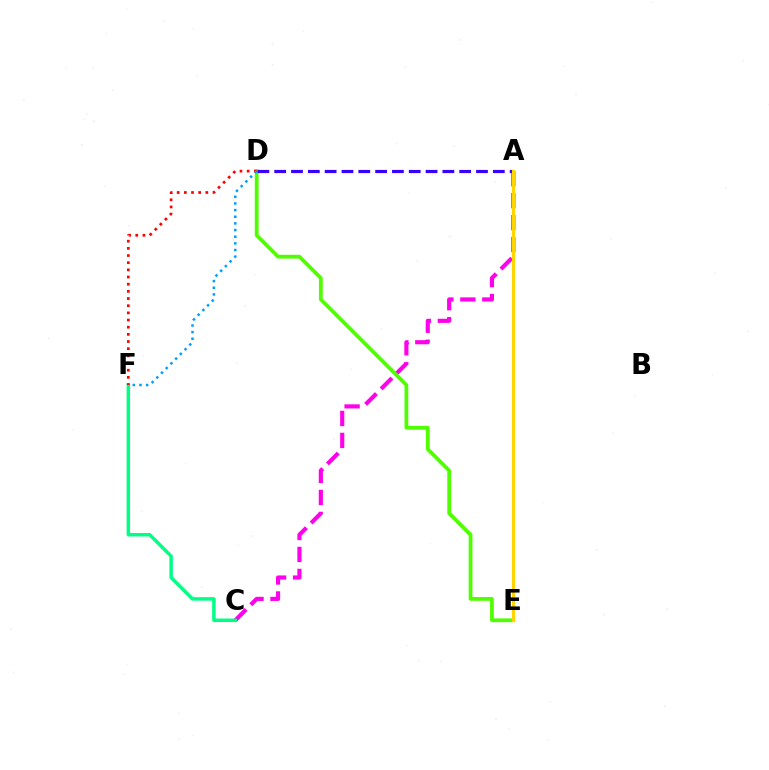{('A', 'C'): [{'color': '#ff00ed', 'line_style': 'dashed', 'thickness': 2.98}], ('D', 'E'): [{'color': '#4fff00', 'line_style': 'solid', 'thickness': 2.71}], ('C', 'F'): [{'color': '#00ff86', 'line_style': 'solid', 'thickness': 2.5}], ('A', 'D'): [{'color': '#3700ff', 'line_style': 'dashed', 'thickness': 2.28}], ('A', 'E'): [{'color': '#ffd500', 'line_style': 'solid', 'thickness': 2.23}], ('D', 'F'): [{'color': '#ff0000', 'line_style': 'dotted', 'thickness': 1.95}, {'color': '#009eff', 'line_style': 'dotted', 'thickness': 1.81}]}